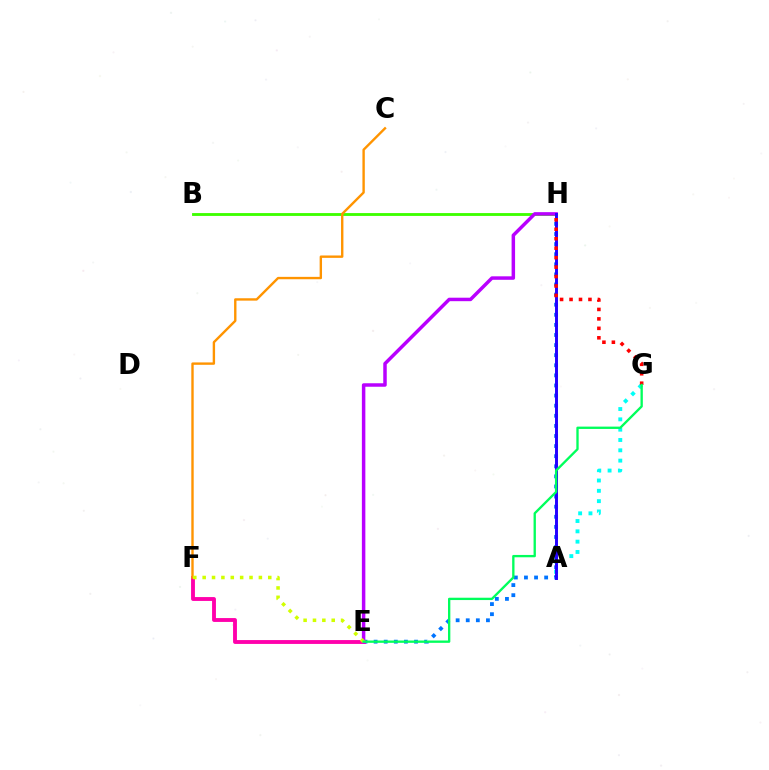{('E', 'H'): [{'color': '#0074ff', 'line_style': 'dotted', 'thickness': 2.74}, {'color': '#b900ff', 'line_style': 'solid', 'thickness': 2.51}], ('A', 'G'): [{'color': '#00fff6', 'line_style': 'dotted', 'thickness': 2.8}], ('E', 'F'): [{'color': '#ff00ac', 'line_style': 'solid', 'thickness': 2.78}, {'color': '#d1ff00', 'line_style': 'dotted', 'thickness': 2.55}], ('B', 'H'): [{'color': '#3dff00', 'line_style': 'solid', 'thickness': 2.05}], ('C', 'F'): [{'color': '#ff9400', 'line_style': 'solid', 'thickness': 1.72}], ('A', 'H'): [{'color': '#2500ff', 'line_style': 'solid', 'thickness': 2.12}], ('G', 'H'): [{'color': '#ff0000', 'line_style': 'dotted', 'thickness': 2.57}], ('E', 'G'): [{'color': '#00ff5c', 'line_style': 'solid', 'thickness': 1.68}]}